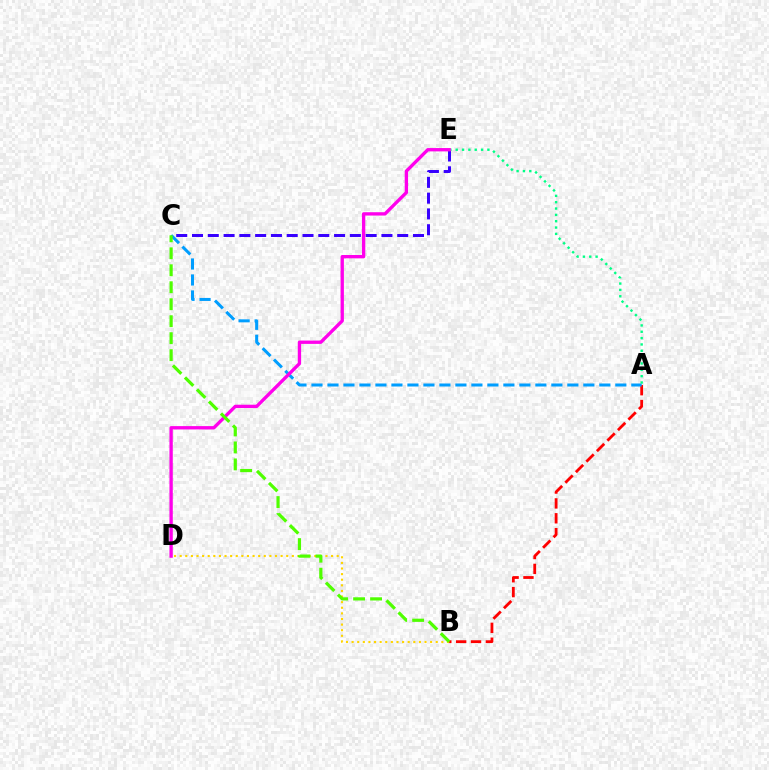{('C', 'E'): [{'color': '#3700ff', 'line_style': 'dashed', 'thickness': 2.14}], ('A', 'B'): [{'color': '#ff0000', 'line_style': 'dashed', 'thickness': 2.02}], ('B', 'D'): [{'color': '#ffd500', 'line_style': 'dotted', 'thickness': 1.52}], ('A', 'C'): [{'color': '#009eff', 'line_style': 'dashed', 'thickness': 2.17}], ('A', 'E'): [{'color': '#00ff86', 'line_style': 'dotted', 'thickness': 1.72}], ('D', 'E'): [{'color': '#ff00ed', 'line_style': 'solid', 'thickness': 2.4}], ('B', 'C'): [{'color': '#4fff00', 'line_style': 'dashed', 'thickness': 2.31}]}